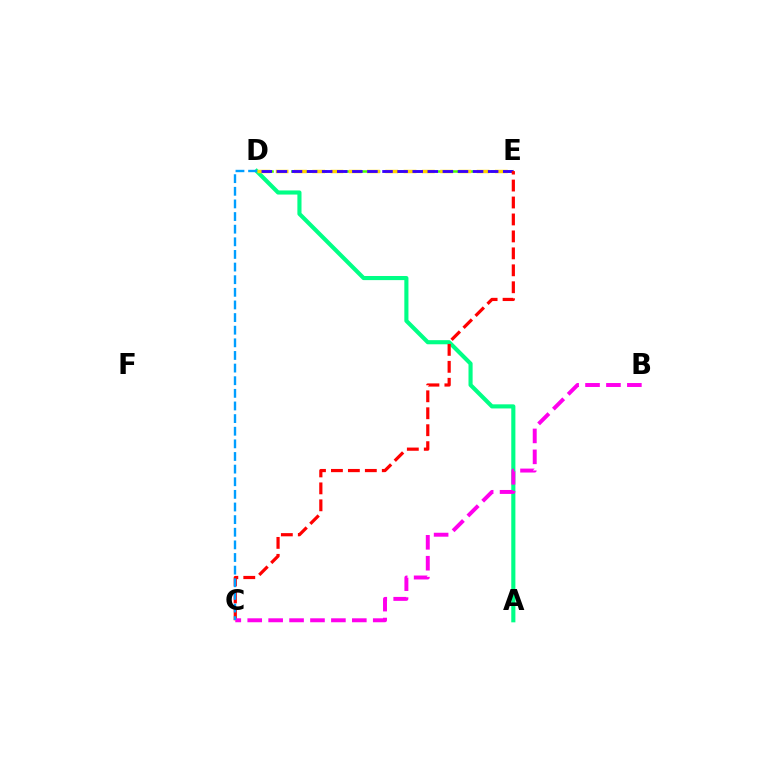{('D', 'E'): [{'color': '#4fff00', 'line_style': 'dashed', 'thickness': 1.81}, {'color': '#ffd500', 'line_style': 'dashed', 'thickness': 2.48}, {'color': '#3700ff', 'line_style': 'dashed', 'thickness': 2.05}], ('A', 'D'): [{'color': '#00ff86', 'line_style': 'solid', 'thickness': 2.96}], ('C', 'E'): [{'color': '#ff0000', 'line_style': 'dashed', 'thickness': 2.3}], ('B', 'C'): [{'color': '#ff00ed', 'line_style': 'dashed', 'thickness': 2.84}], ('C', 'D'): [{'color': '#009eff', 'line_style': 'dashed', 'thickness': 1.72}]}